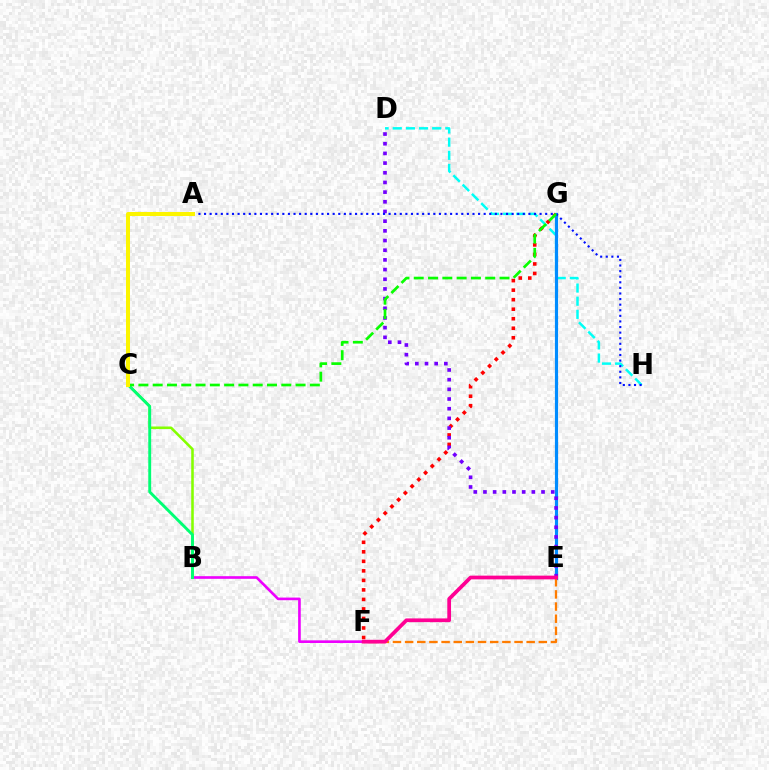{('D', 'H'): [{'color': '#00fff6', 'line_style': 'dashed', 'thickness': 1.79}], ('F', 'G'): [{'color': '#ff0000', 'line_style': 'dotted', 'thickness': 2.59}], ('E', 'G'): [{'color': '#008cff', 'line_style': 'solid', 'thickness': 2.28}], ('E', 'F'): [{'color': '#ff7c00', 'line_style': 'dashed', 'thickness': 1.65}, {'color': '#ff0094', 'line_style': 'solid', 'thickness': 2.68}], ('B', 'F'): [{'color': '#ee00ff', 'line_style': 'solid', 'thickness': 1.9}], ('D', 'E'): [{'color': '#7200ff', 'line_style': 'dotted', 'thickness': 2.63}], ('B', 'C'): [{'color': '#84ff00', 'line_style': 'solid', 'thickness': 1.85}, {'color': '#00ff74', 'line_style': 'solid', 'thickness': 2.08}], ('A', 'H'): [{'color': '#0010ff', 'line_style': 'dotted', 'thickness': 1.52}], ('C', 'G'): [{'color': '#08ff00', 'line_style': 'dashed', 'thickness': 1.94}], ('A', 'C'): [{'color': '#fcf500', 'line_style': 'solid', 'thickness': 2.88}]}